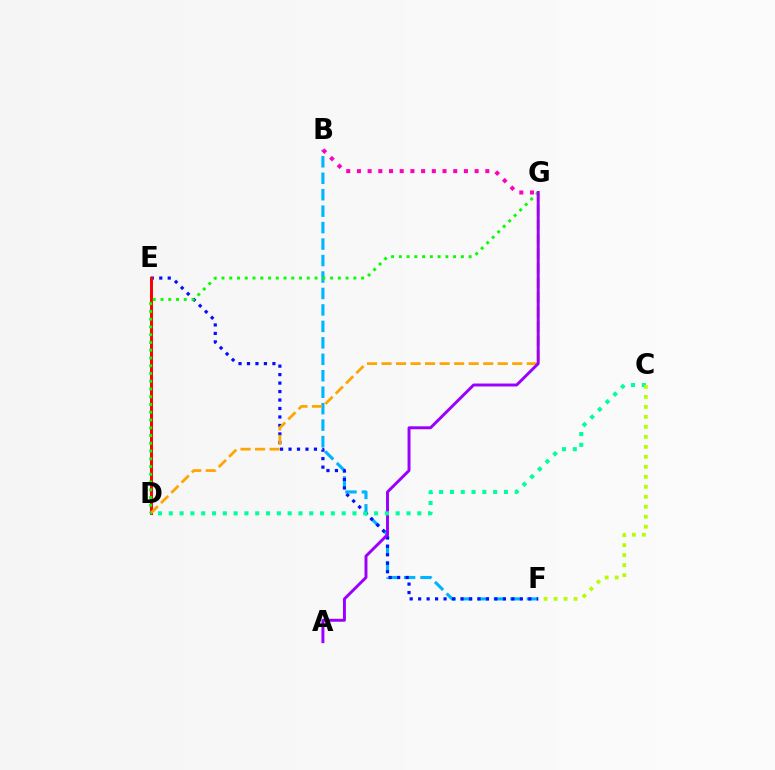{('B', 'F'): [{'color': '#00b5ff', 'line_style': 'dashed', 'thickness': 2.24}], ('E', 'F'): [{'color': '#0010ff', 'line_style': 'dotted', 'thickness': 2.3}], ('D', 'E'): [{'color': '#ff0000', 'line_style': 'solid', 'thickness': 2.14}], ('D', 'G'): [{'color': '#ffa500', 'line_style': 'dashed', 'thickness': 1.97}, {'color': '#08ff00', 'line_style': 'dotted', 'thickness': 2.11}], ('A', 'G'): [{'color': '#9b00ff', 'line_style': 'solid', 'thickness': 2.11}], ('B', 'G'): [{'color': '#ff00bd', 'line_style': 'dotted', 'thickness': 2.91}], ('C', 'D'): [{'color': '#00ff9d', 'line_style': 'dotted', 'thickness': 2.94}], ('C', 'F'): [{'color': '#b3ff00', 'line_style': 'dotted', 'thickness': 2.71}]}